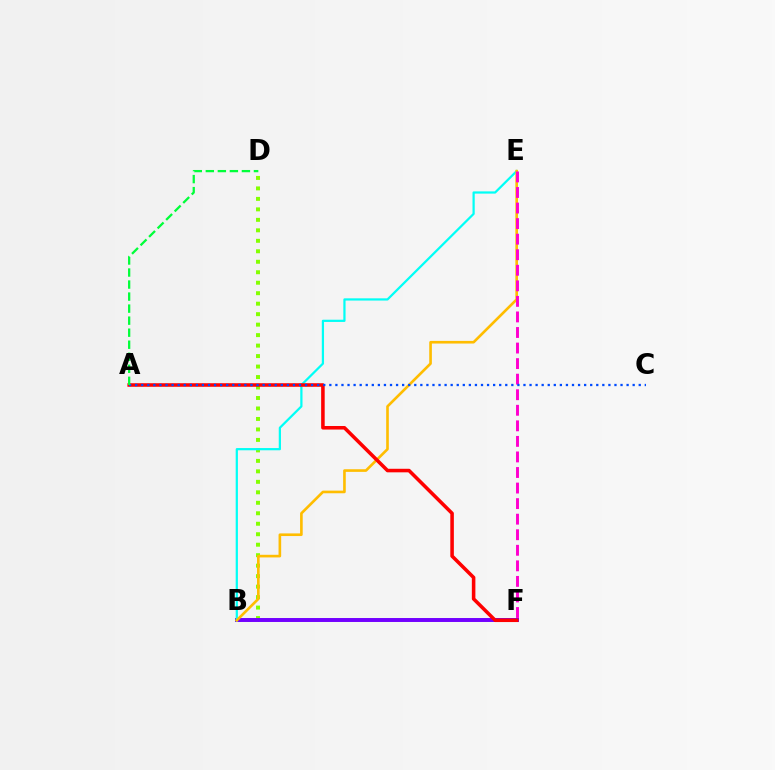{('B', 'D'): [{'color': '#84ff00', 'line_style': 'dotted', 'thickness': 2.85}], ('B', 'F'): [{'color': '#7200ff', 'line_style': 'solid', 'thickness': 2.84}], ('B', 'E'): [{'color': '#00fff6', 'line_style': 'solid', 'thickness': 1.6}, {'color': '#ffbd00', 'line_style': 'solid', 'thickness': 1.9}], ('E', 'F'): [{'color': '#ff00cf', 'line_style': 'dashed', 'thickness': 2.11}], ('A', 'F'): [{'color': '#ff0000', 'line_style': 'solid', 'thickness': 2.55}], ('A', 'C'): [{'color': '#004bff', 'line_style': 'dotted', 'thickness': 1.65}], ('A', 'D'): [{'color': '#00ff39', 'line_style': 'dashed', 'thickness': 1.63}]}